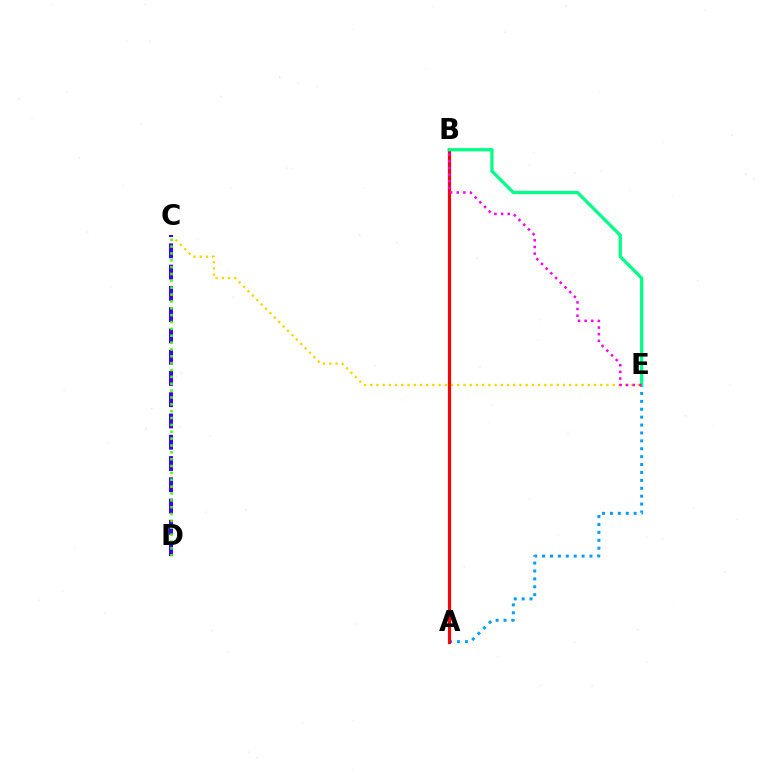{('C', 'E'): [{'color': '#ffd500', 'line_style': 'dotted', 'thickness': 1.69}], ('A', 'E'): [{'color': '#009eff', 'line_style': 'dotted', 'thickness': 2.15}], ('C', 'D'): [{'color': '#3700ff', 'line_style': 'dashed', 'thickness': 2.89}, {'color': '#4fff00', 'line_style': 'dotted', 'thickness': 1.86}], ('A', 'B'): [{'color': '#ff0000', 'line_style': 'solid', 'thickness': 2.27}], ('B', 'E'): [{'color': '#00ff86', 'line_style': 'solid', 'thickness': 2.34}, {'color': '#ff00ed', 'line_style': 'dotted', 'thickness': 1.81}]}